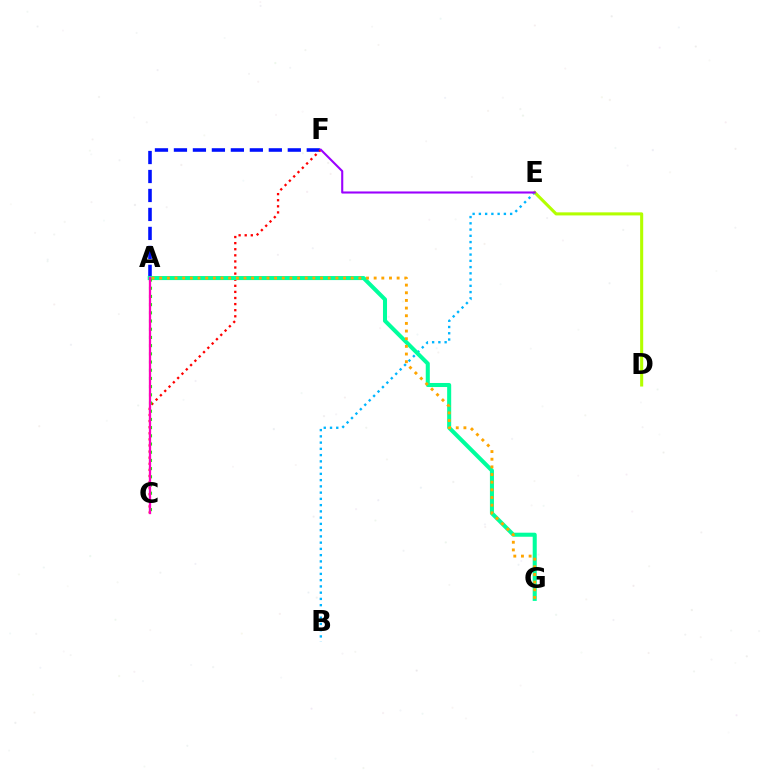{('B', 'E'): [{'color': '#00b5ff', 'line_style': 'dotted', 'thickness': 1.7}], ('A', 'F'): [{'color': '#0010ff', 'line_style': 'dashed', 'thickness': 2.58}], ('C', 'F'): [{'color': '#ff0000', 'line_style': 'dotted', 'thickness': 1.66}], ('A', 'G'): [{'color': '#00ff9d', 'line_style': 'solid', 'thickness': 2.91}, {'color': '#ffa500', 'line_style': 'dotted', 'thickness': 2.08}], ('D', 'E'): [{'color': '#b3ff00', 'line_style': 'solid', 'thickness': 2.21}], ('A', 'C'): [{'color': '#08ff00', 'line_style': 'dotted', 'thickness': 2.23}, {'color': '#ff00bd', 'line_style': 'solid', 'thickness': 1.66}], ('E', 'F'): [{'color': '#9b00ff', 'line_style': 'solid', 'thickness': 1.51}]}